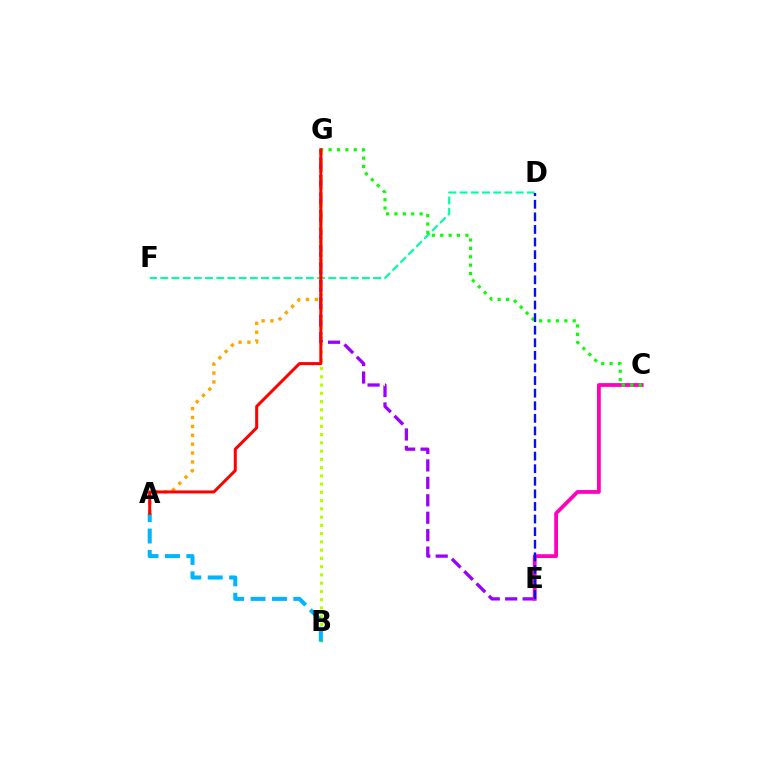{('E', 'G'): [{'color': '#9b00ff', 'line_style': 'dashed', 'thickness': 2.37}], ('C', 'E'): [{'color': '#ff00bd', 'line_style': 'solid', 'thickness': 2.73}], ('B', 'G'): [{'color': '#b3ff00', 'line_style': 'dotted', 'thickness': 2.24}], ('D', 'F'): [{'color': '#00ff9d', 'line_style': 'dashed', 'thickness': 1.52}], ('C', 'G'): [{'color': '#08ff00', 'line_style': 'dotted', 'thickness': 2.28}], ('D', 'E'): [{'color': '#0010ff', 'line_style': 'dashed', 'thickness': 1.71}], ('A', 'G'): [{'color': '#ffa500', 'line_style': 'dotted', 'thickness': 2.41}, {'color': '#ff0000', 'line_style': 'solid', 'thickness': 2.17}], ('A', 'B'): [{'color': '#00b5ff', 'line_style': 'dashed', 'thickness': 2.91}]}